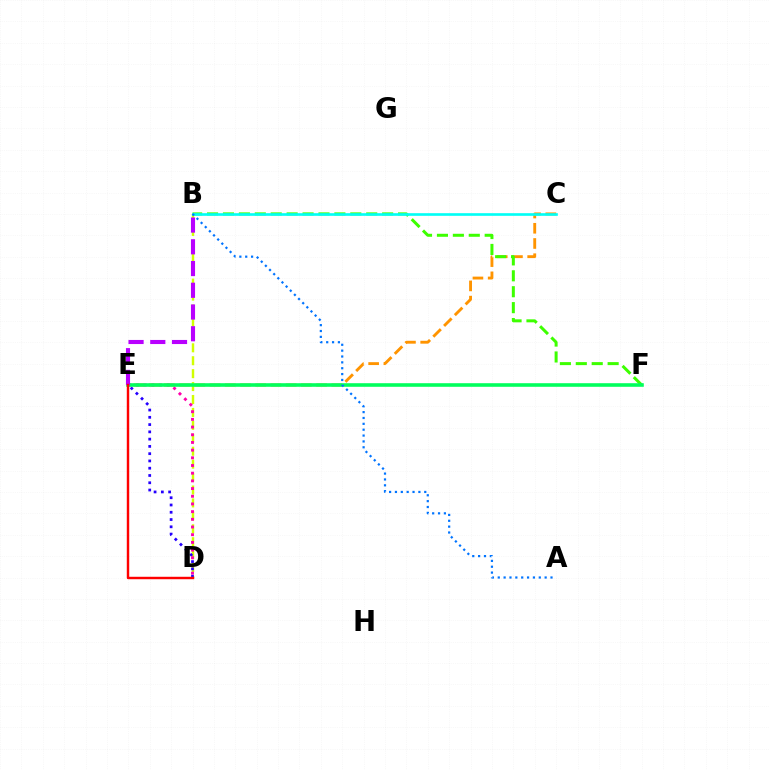{('C', 'E'): [{'color': '#ff9400', 'line_style': 'dashed', 'thickness': 2.07}], ('B', 'D'): [{'color': '#d1ff00', 'line_style': 'dashed', 'thickness': 1.76}], ('D', 'E'): [{'color': '#2500ff', 'line_style': 'dotted', 'thickness': 1.98}, {'color': '#ff00ac', 'line_style': 'dotted', 'thickness': 2.09}, {'color': '#ff0000', 'line_style': 'solid', 'thickness': 1.76}], ('B', 'F'): [{'color': '#3dff00', 'line_style': 'dashed', 'thickness': 2.16}], ('E', 'F'): [{'color': '#00ff5c', 'line_style': 'solid', 'thickness': 2.58}], ('B', 'E'): [{'color': '#b900ff', 'line_style': 'dashed', 'thickness': 2.95}], ('B', 'C'): [{'color': '#00fff6', 'line_style': 'solid', 'thickness': 1.9}], ('A', 'B'): [{'color': '#0074ff', 'line_style': 'dotted', 'thickness': 1.59}]}